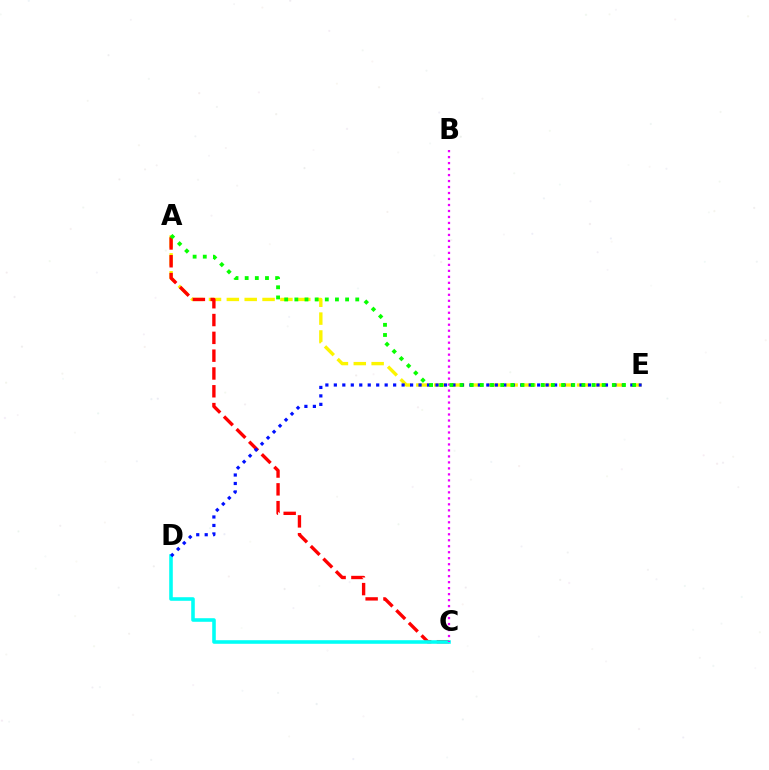{('A', 'E'): [{'color': '#fcf500', 'line_style': 'dashed', 'thickness': 2.43}, {'color': '#08ff00', 'line_style': 'dotted', 'thickness': 2.76}], ('A', 'C'): [{'color': '#ff0000', 'line_style': 'dashed', 'thickness': 2.42}], ('C', 'D'): [{'color': '#00fff6', 'line_style': 'solid', 'thickness': 2.58}], ('B', 'C'): [{'color': '#ee00ff', 'line_style': 'dotted', 'thickness': 1.63}], ('D', 'E'): [{'color': '#0010ff', 'line_style': 'dotted', 'thickness': 2.3}]}